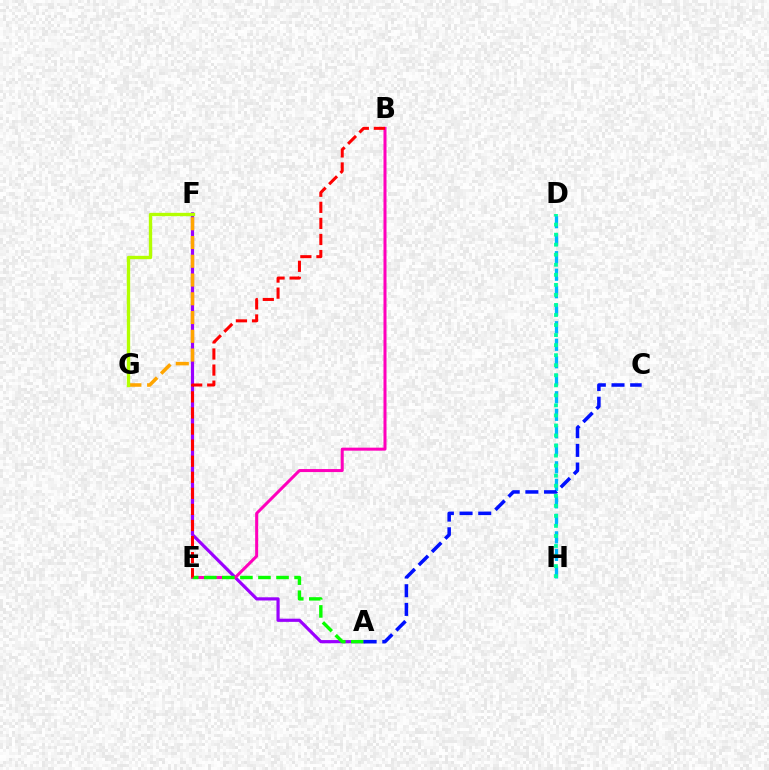{('A', 'F'): [{'color': '#9b00ff', 'line_style': 'solid', 'thickness': 2.29}], ('B', 'E'): [{'color': '#ff00bd', 'line_style': 'solid', 'thickness': 2.17}, {'color': '#ff0000', 'line_style': 'dashed', 'thickness': 2.18}], ('D', 'H'): [{'color': '#00b5ff', 'line_style': 'dashed', 'thickness': 2.38}, {'color': '#00ff9d', 'line_style': 'dotted', 'thickness': 2.73}], ('A', 'E'): [{'color': '#08ff00', 'line_style': 'dashed', 'thickness': 2.45}], ('F', 'G'): [{'color': '#ffa500', 'line_style': 'dashed', 'thickness': 2.55}, {'color': '#b3ff00', 'line_style': 'solid', 'thickness': 2.41}], ('A', 'C'): [{'color': '#0010ff', 'line_style': 'dashed', 'thickness': 2.54}]}